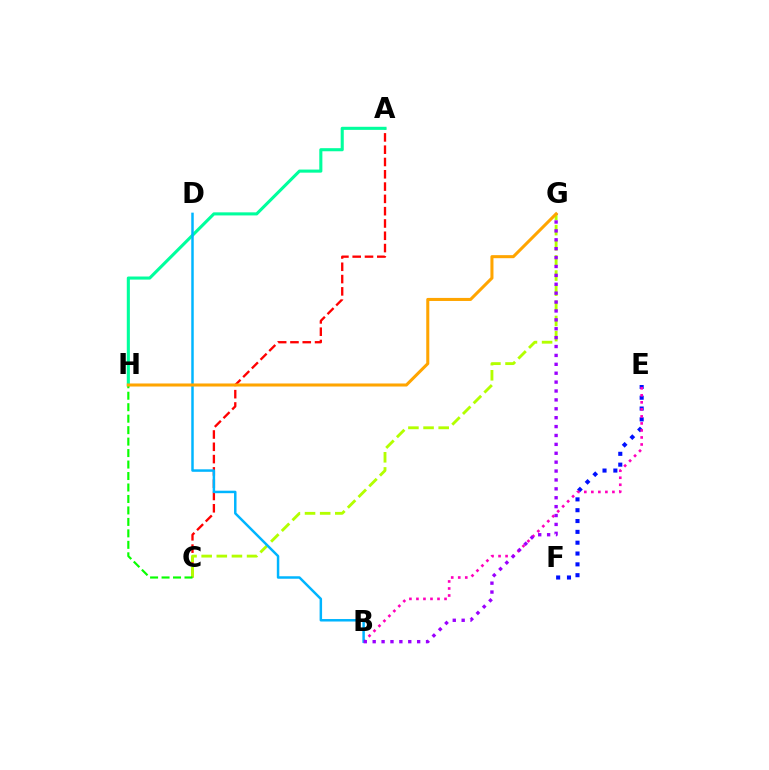{('A', 'C'): [{'color': '#ff0000', 'line_style': 'dashed', 'thickness': 1.67}], ('E', 'F'): [{'color': '#0010ff', 'line_style': 'dotted', 'thickness': 2.94}], ('B', 'E'): [{'color': '#ff00bd', 'line_style': 'dotted', 'thickness': 1.91}], ('A', 'H'): [{'color': '#00ff9d', 'line_style': 'solid', 'thickness': 2.22}], ('C', 'G'): [{'color': '#b3ff00', 'line_style': 'dashed', 'thickness': 2.06}], ('B', 'D'): [{'color': '#00b5ff', 'line_style': 'solid', 'thickness': 1.79}], ('B', 'G'): [{'color': '#9b00ff', 'line_style': 'dotted', 'thickness': 2.42}], ('C', 'H'): [{'color': '#08ff00', 'line_style': 'dashed', 'thickness': 1.56}], ('G', 'H'): [{'color': '#ffa500', 'line_style': 'solid', 'thickness': 2.19}]}